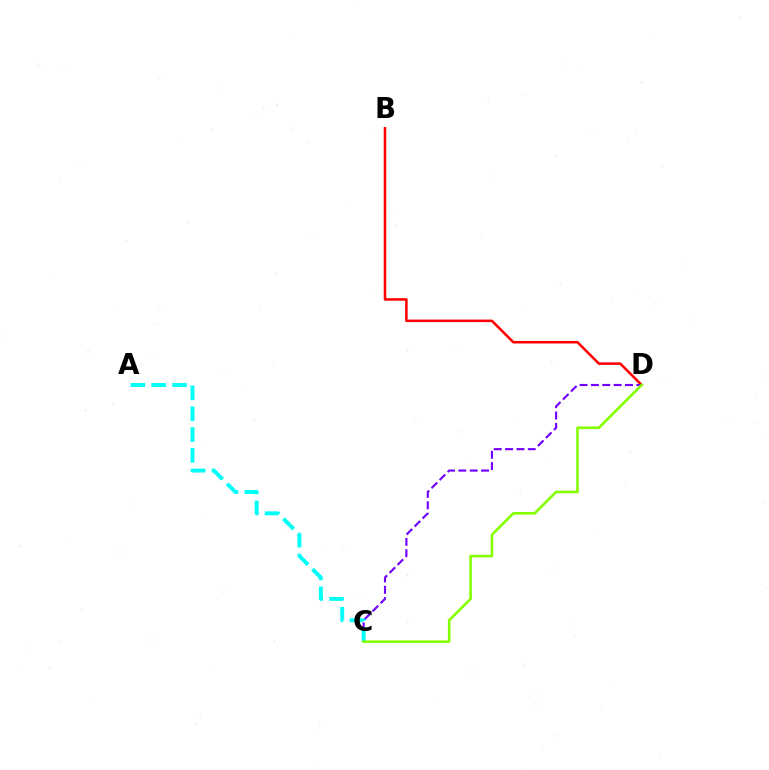{('B', 'D'): [{'color': '#ff0000', 'line_style': 'solid', 'thickness': 1.83}], ('C', 'D'): [{'color': '#7200ff', 'line_style': 'dashed', 'thickness': 1.54}, {'color': '#84ff00', 'line_style': 'solid', 'thickness': 1.87}], ('A', 'C'): [{'color': '#00fff6', 'line_style': 'dashed', 'thickness': 2.83}]}